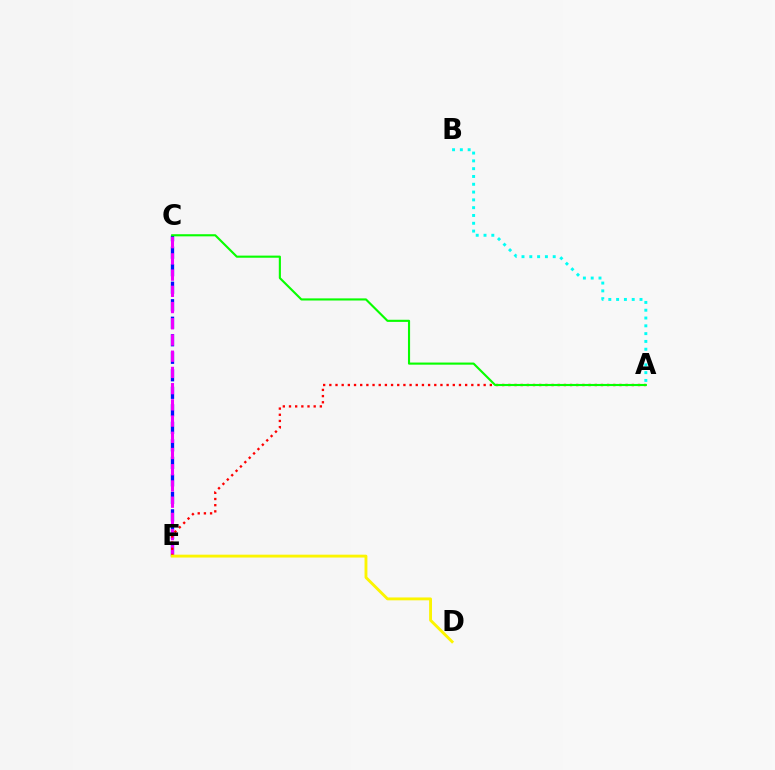{('C', 'E'): [{'color': '#0010ff', 'line_style': 'dashed', 'thickness': 2.38}, {'color': '#ee00ff', 'line_style': 'dashed', 'thickness': 2.2}], ('A', 'B'): [{'color': '#00fff6', 'line_style': 'dotted', 'thickness': 2.12}], ('A', 'E'): [{'color': '#ff0000', 'line_style': 'dotted', 'thickness': 1.68}], ('A', 'C'): [{'color': '#08ff00', 'line_style': 'solid', 'thickness': 1.53}], ('D', 'E'): [{'color': '#fcf500', 'line_style': 'solid', 'thickness': 2.07}]}